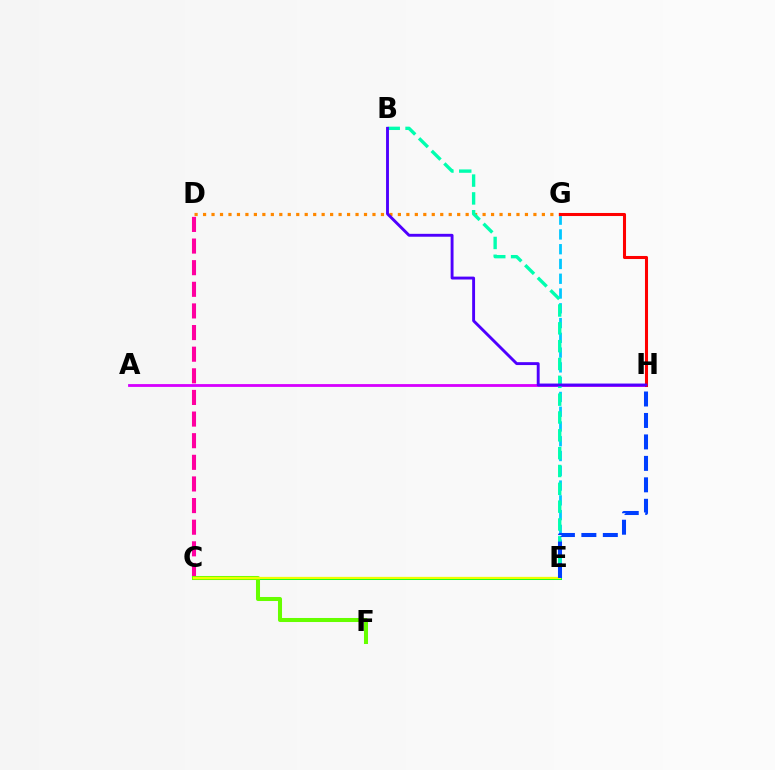{('A', 'H'): [{'color': '#d600ff', 'line_style': 'solid', 'thickness': 2.03}], ('C', 'D'): [{'color': '#ff00a0', 'line_style': 'dashed', 'thickness': 2.94}], ('C', 'E'): [{'color': '#00ff27', 'line_style': 'solid', 'thickness': 2.17}, {'color': '#eeff00', 'line_style': 'solid', 'thickness': 1.63}], ('E', 'G'): [{'color': '#00c7ff', 'line_style': 'dashed', 'thickness': 2.01}], ('C', 'F'): [{'color': '#66ff00', 'line_style': 'solid', 'thickness': 2.91}], ('D', 'G'): [{'color': '#ff8800', 'line_style': 'dotted', 'thickness': 2.3}], ('B', 'E'): [{'color': '#00ffaf', 'line_style': 'dashed', 'thickness': 2.42}], ('G', 'H'): [{'color': '#ff0000', 'line_style': 'solid', 'thickness': 2.2}], ('E', 'H'): [{'color': '#003fff', 'line_style': 'dashed', 'thickness': 2.92}], ('B', 'H'): [{'color': '#4f00ff', 'line_style': 'solid', 'thickness': 2.08}]}